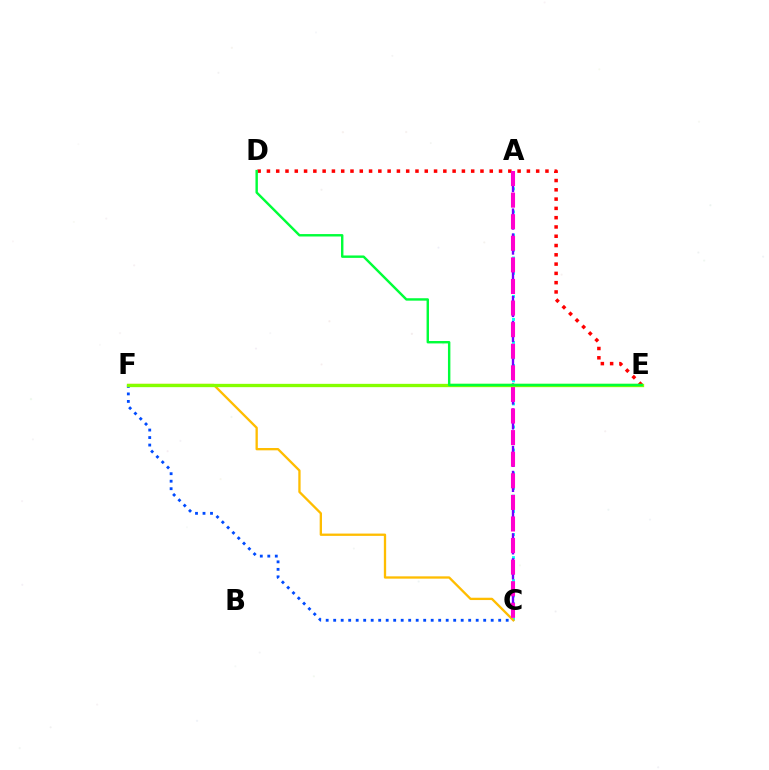{('A', 'C'): [{'color': '#00fff6', 'line_style': 'dotted', 'thickness': 2.09}, {'color': '#7200ff', 'line_style': 'dashed', 'thickness': 1.7}, {'color': '#ff00cf', 'line_style': 'dashed', 'thickness': 2.93}], ('C', 'F'): [{'color': '#ffbd00', 'line_style': 'solid', 'thickness': 1.67}, {'color': '#004bff', 'line_style': 'dotted', 'thickness': 2.04}], ('D', 'E'): [{'color': '#ff0000', 'line_style': 'dotted', 'thickness': 2.52}, {'color': '#00ff39', 'line_style': 'solid', 'thickness': 1.74}], ('E', 'F'): [{'color': '#84ff00', 'line_style': 'solid', 'thickness': 2.39}]}